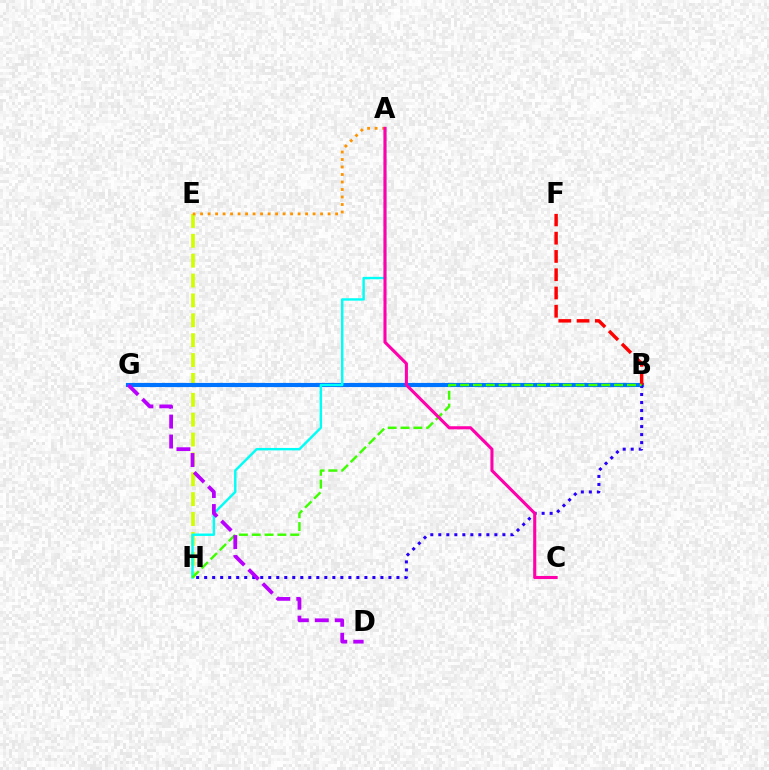{('B', 'G'): [{'color': '#00ff5c', 'line_style': 'dashed', 'thickness': 1.89}, {'color': '#0074ff', 'line_style': 'solid', 'thickness': 2.99}], ('E', 'H'): [{'color': '#d1ff00', 'line_style': 'dashed', 'thickness': 2.7}], ('B', 'H'): [{'color': '#2500ff', 'line_style': 'dotted', 'thickness': 2.18}, {'color': '#3dff00', 'line_style': 'dashed', 'thickness': 1.74}], ('A', 'E'): [{'color': '#ff9400', 'line_style': 'dotted', 'thickness': 2.04}], ('A', 'H'): [{'color': '#00fff6', 'line_style': 'solid', 'thickness': 1.75}], ('B', 'F'): [{'color': '#ff0000', 'line_style': 'dashed', 'thickness': 2.48}], ('A', 'C'): [{'color': '#ff00ac', 'line_style': 'solid', 'thickness': 2.22}], ('D', 'G'): [{'color': '#b900ff', 'line_style': 'dashed', 'thickness': 2.71}]}